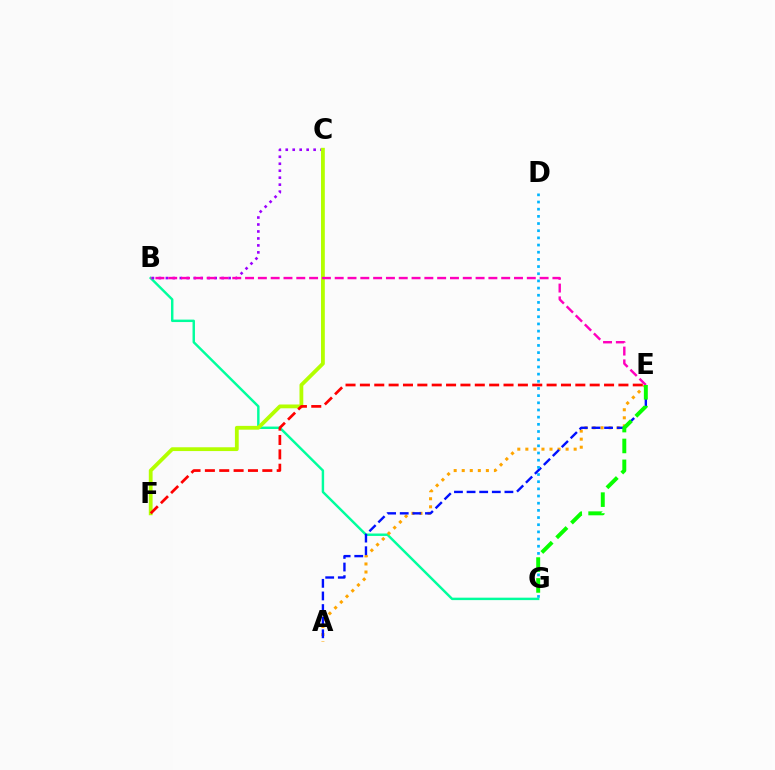{('B', 'G'): [{'color': '#00ff9d', 'line_style': 'solid', 'thickness': 1.76}], ('B', 'C'): [{'color': '#9b00ff', 'line_style': 'dotted', 'thickness': 1.89}], ('C', 'F'): [{'color': '#b3ff00', 'line_style': 'solid', 'thickness': 2.74}], ('A', 'E'): [{'color': '#ffa500', 'line_style': 'dotted', 'thickness': 2.19}, {'color': '#0010ff', 'line_style': 'dashed', 'thickness': 1.71}], ('B', 'E'): [{'color': '#ff00bd', 'line_style': 'dashed', 'thickness': 1.74}], ('E', 'F'): [{'color': '#ff0000', 'line_style': 'dashed', 'thickness': 1.95}], ('D', 'G'): [{'color': '#00b5ff', 'line_style': 'dotted', 'thickness': 1.95}], ('E', 'G'): [{'color': '#08ff00', 'line_style': 'dashed', 'thickness': 2.84}]}